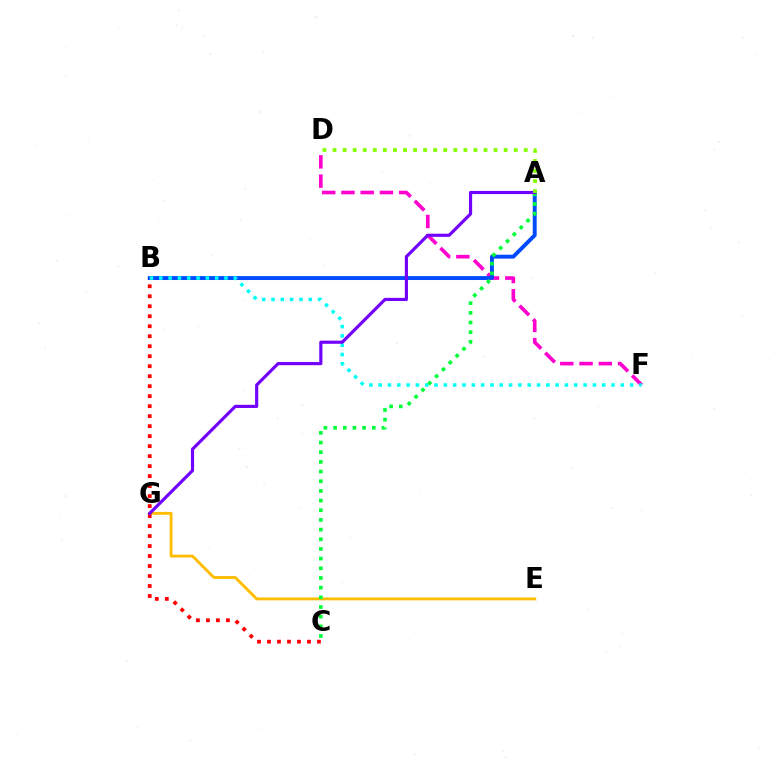{('E', 'G'): [{'color': '#ffbd00', 'line_style': 'solid', 'thickness': 2.06}], ('D', 'F'): [{'color': '#ff00cf', 'line_style': 'dashed', 'thickness': 2.62}], ('A', 'B'): [{'color': '#004bff', 'line_style': 'solid', 'thickness': 2.82}], ('B', 'F'): [{'color': '#00fff6', 'line_style': 'dotted', 'thickness': 2.53}], ('B', 'C'): [{'color': '#ff0000', 'line_style': 'dotted', 'thickness': 2.71}], ('A', 'C'): [{'color': '#00ff39', 'line_style': 'dotted', 'thickness': 2.63}], ('A', 'G'): [{'color': '#7200ff', 'line_style': 'solid', 'thickness': 2.27}], ('A', 'D'): [{'color': '#84ff00', 'line_style': 'dotted', 'thickness': 2.73}]}